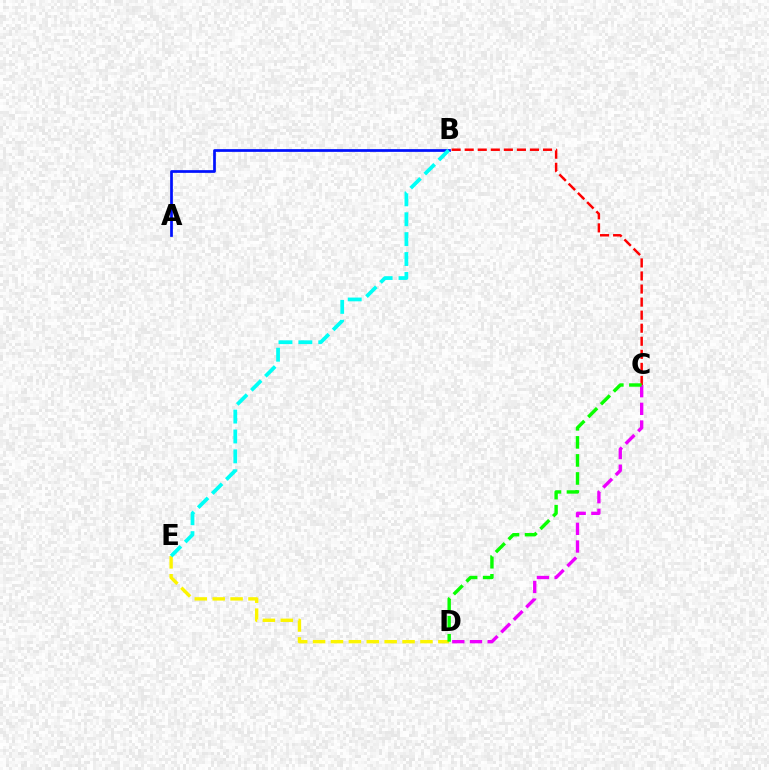{('A', 'B'): [{'color': '#0010ff', 'line_style': 'solid', 'thickness': 1.96}], ('D', 'E'): [{'color': '#fcf500', 'line_style': 'dashed', 'thickness': 2.43}], ('B', 'C'): [{'color': '#ff0000', 'line_style': 'dashed', 'thickness': 1.77}], ('C', 'D'): [{'color': '#ee00ff', 'line_style': 'dashed', 'thickness': 2.4}, {'color': '#08ff00', 'line_style': 'dashed', 'thickness': 2.45}], ('B', 'E'): [{'color': '#00fff6', 'line_style': 'dashed', 'thickness': 2.7}]}